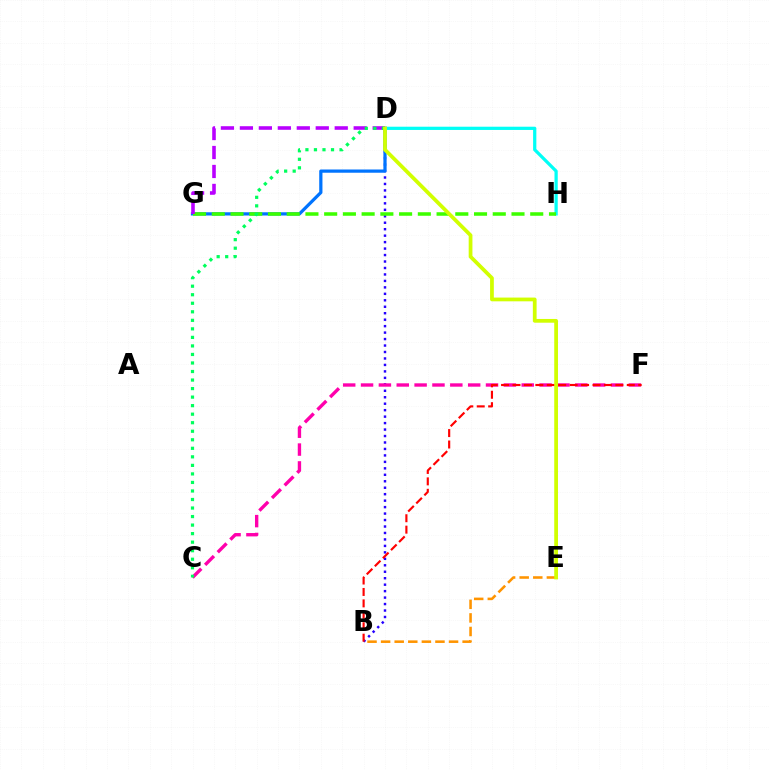{('B', 'E'): [{'color': '#ff9400', 'line_style': 'dashed', 'thickness': 1.85}], ('B', 'D'): [{'color': '#2500ff', 'line_style': 'dotted', 'thickness': 1.76}], ('D', 'G'): [{'color': '#0074ff', 'line_style': 'solid', 'thickness': 2.32}, {'color': '#b900ff', 'line_style': 'dashed', 'thickness': 2.58}], ('D', 'H'): [{'color': '#00fff6', 'line_style': 'solid', 'thickness': 2.33}], ('G', 'H'): [{'color': '#3dff00', 'line_style': 'dashed', 'thickness': 2.54}], ('C', 'F'): [{'color': '#ff00ac', 'line_style': 'dashed', 'thickness': 2.43}], ('B', 'F'): [{'color': '#ff0000', 'line_style': 'dashed', 'thickness': 1.55}], ('C', 'D'): [{'color': '#00ff5c', 'line_style': 'dotted', 'thickness': 2.32}], ('D', 'E'): [{'color': '#d1ff00', 'line_style': 'solid', 'thickness': 2.7}]}